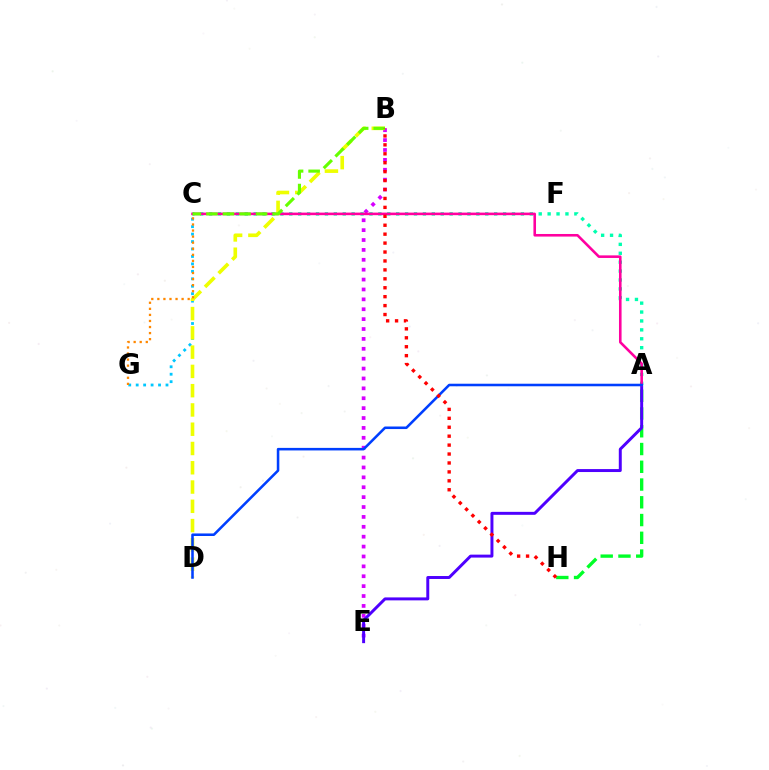{('A', 'H'): [{'color': '#00ff27', 'line_style': 'dashed', 'thickness': 2.41}], ('A', 'C'): [{'color': '#00ffaf', 'line_style': 'dotted', 'thickness': 2.42}, {'color': '#ff00a0', 'line_style': 'solid', 'thickness': 1.86}], ('B', 'E'): [{'color': '#d600ff', 'line_style': 'dotted', 'thickness': 2.69}], ('A', 'E'): [{'color': '#4f00ff', 'line_style': 'solid', 'thickness': 2.13}], ('C', 'G'): [{'color': '#00c7ff', 'line_style': 'dotted', 'thickness': 2.02}, {'color': '#ff8800', 'line_style': 'dotted', 'thickness': 1.65}], ('B', 'D'): [{'color': '#eeff00', 'line_style': 'dashed', 'thickness': 2.62}], ('A', 'D'): [{'color': '#003fff', 'line_style': 'solid', 'thickness': 1.84}], ('B', 'C'): [{'color': '#66ff00', 'line_style': 'dashed', 'thickness': 2.25}], ('B', 'H'): [{'color': '#ff0000', 'line_style': 'dotted', 'thickness': 2.43}]}